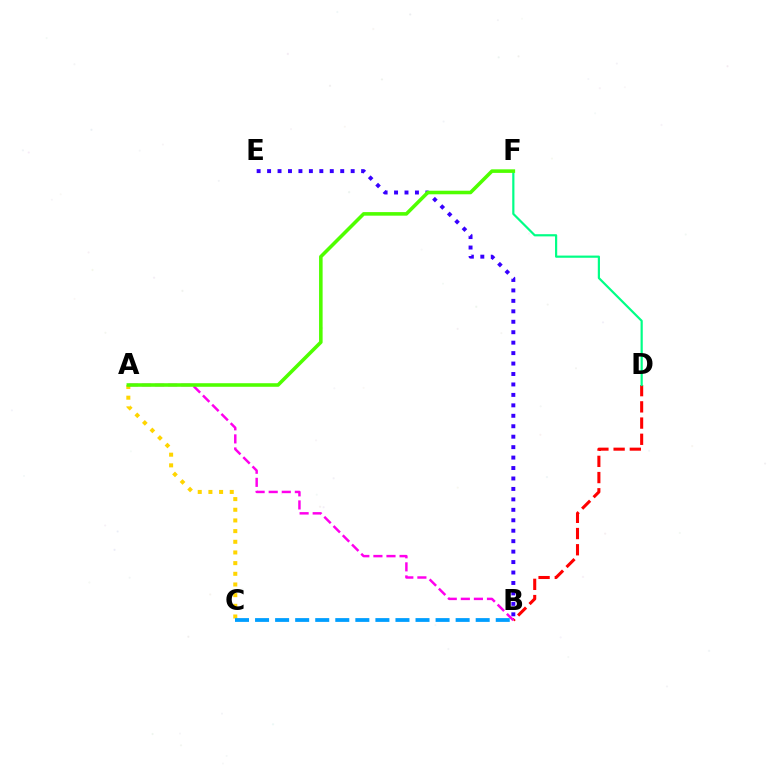{('B', 'E'): [{'color': '#3700ff', 'line_style': 'dotted', 'thickness': 2.84}], ('B', 'D'): [{'color': '#ff0000', 'line_style': 'dashed', 'thickness': 2.2}], ('A', 'C'): [{'color': '#ffd500', 'line_style': 'dotted', 'thickness': 2.9}], ('A', 'B'): [{'color': '#ff00ed', 'line_style': 'dashed', 'thickness': 1.78}], ('D', 'F'): [{'color': '#00ff86', 'line_style': 'solid', 'thickness': 1.58}], ('B', 'C'): [{'color': '#009eff', 'line_style': 'dashed', 'thickness': 2.72}], ('A', 'F'): [{'color': '#4fff00', 'line_style': 'solid', 'thickness': 2.57}]}